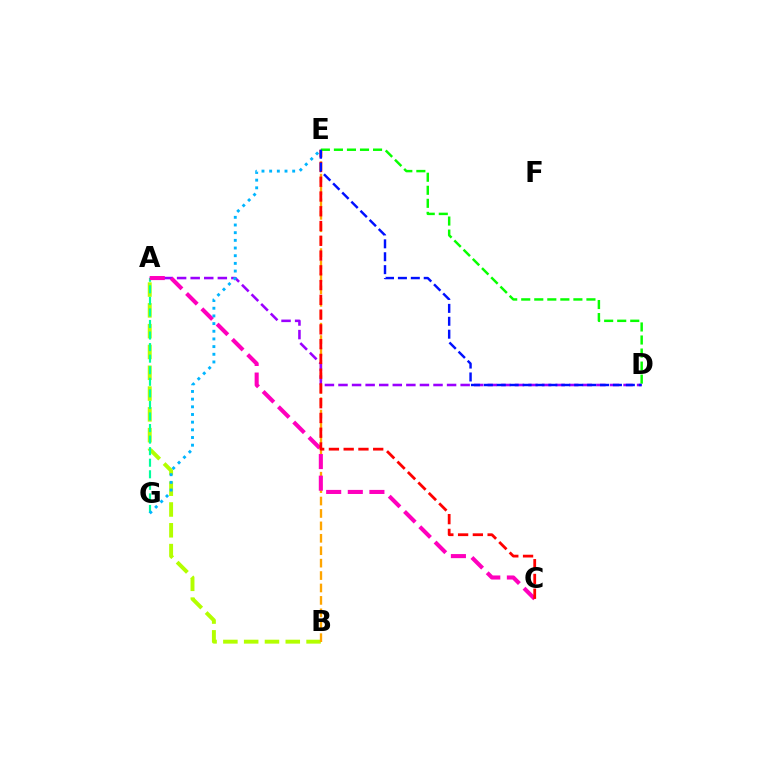{('A', 'B'): [{'color': '#b3ff00', 'line_style': 'dashed', 'thickness': 2.83}], ('B', 'E'): [{'color': '#ffa500', 'line_style': 'dashed', 'thickness': 1.69}], ('A', 'D'): [{'color': '#9b00ff', 'line_style': 'dashed', 'thickness': 1.84}], ('A', 'G'): [{'color': '#00ff9d', 'line_style': 'dashed', 'thickness': 1.57}], ('A', 'C'): [{'color': '#ff00bd', 'line_style': 'dashed', 'thickness': 2.94}], ('C', 'E'): [{'color': '#ff0000', 'line_style': 'dashed', 'thickness': 2.01}], ('E', 'G'): [{'color': '#00b5ff', 'line_style': 'dotted', 'thickness': 2.09}], ('D', 'E'): [{'color': '#08ff00', 'line_style': 'dashed', 'thickness': 1.77}, {'color': '#0010ff', 'line_style': 'dashed', 'thickness': 1.75}]}